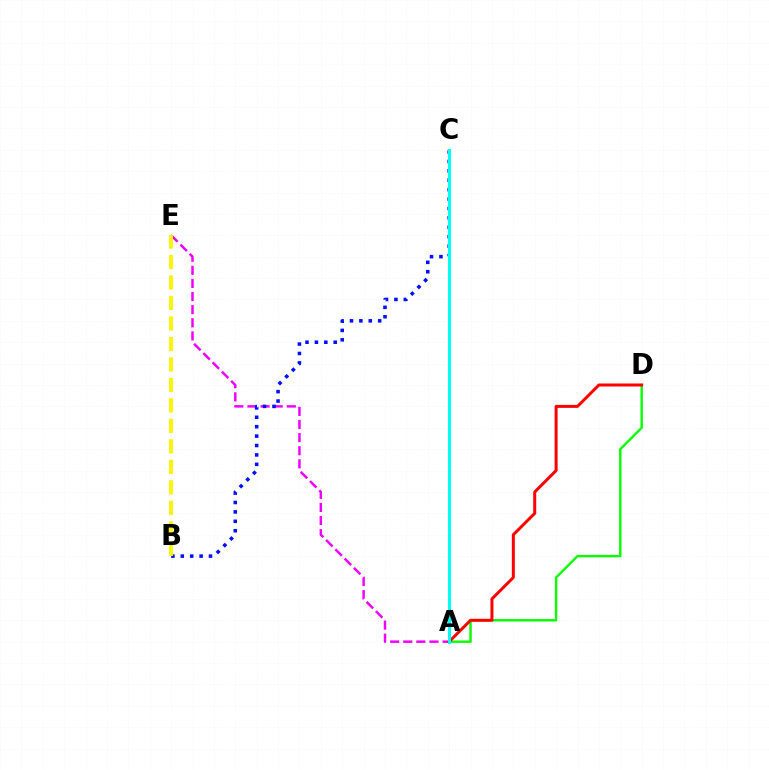{('A', 'E'): [{'color': '#ee00ff', 'line_style': 'dashed', 'thickness': 1.78}], ('A', 'D'): [{'color': '#08ff00', 'line_style': 'solid', 'thickness': 1.73}, {'color': '#ff0000', 'line_style': 'solid', 'thickness': 2.15}], ('B', 'C'): [{'color': '#0010ff', 'line_style': 'dotted', 'thickness': 2.56}], ('B', 'E'): [{'color': '#fcf500', 'line_style': 'dashed', 'thickness': 2.78}], ('A', 'C'): [{'color': '#00fff6', 'line_style': 'solid', 'thickness': 2.23}]}